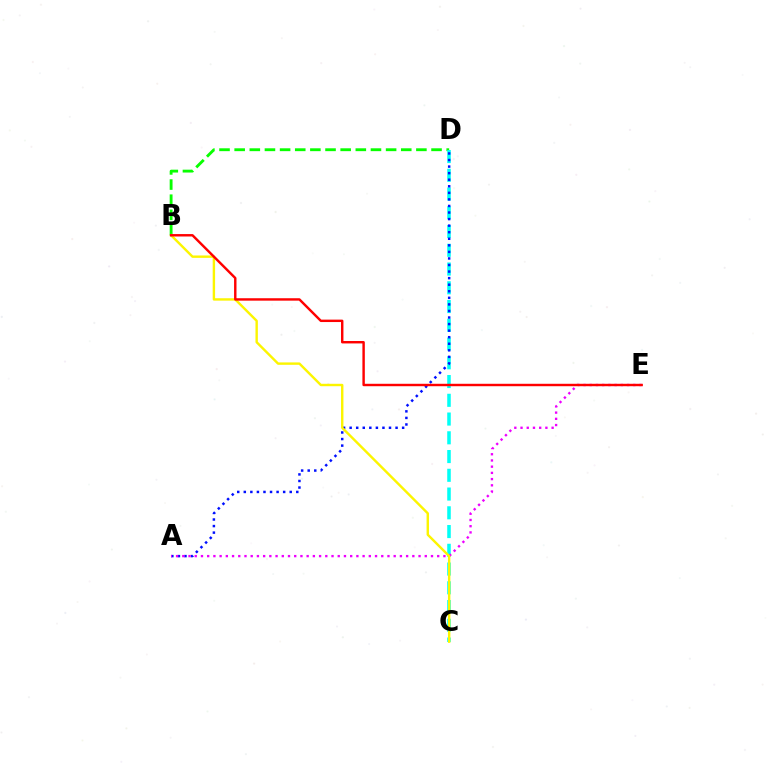{('B', 'D'): [{'color': '#08ff00', 'line_style': 'dashed', 'thickness': 2.06}], ('C', 'D'): [{'color': '#00fff6', 'line_style': 'dashed', 'thickness': 2.55}], ('A', 'D'): [{'color': '#0010ff', 'line_style': 'dotted', 'thickness': 1.78}], ('A', 'E'): [{'color': '#ee00ff', 'line_style': 'dotted', 'thickness': 1.69}], ('B', 'C'): [{'color': '#fcf500', 'line_style': 'solid', 'thickness': 1.73}], ('B', 'E'): [{'color': '#ff0000', 'line_style': 'solid', 'thickness': 1.75}]}